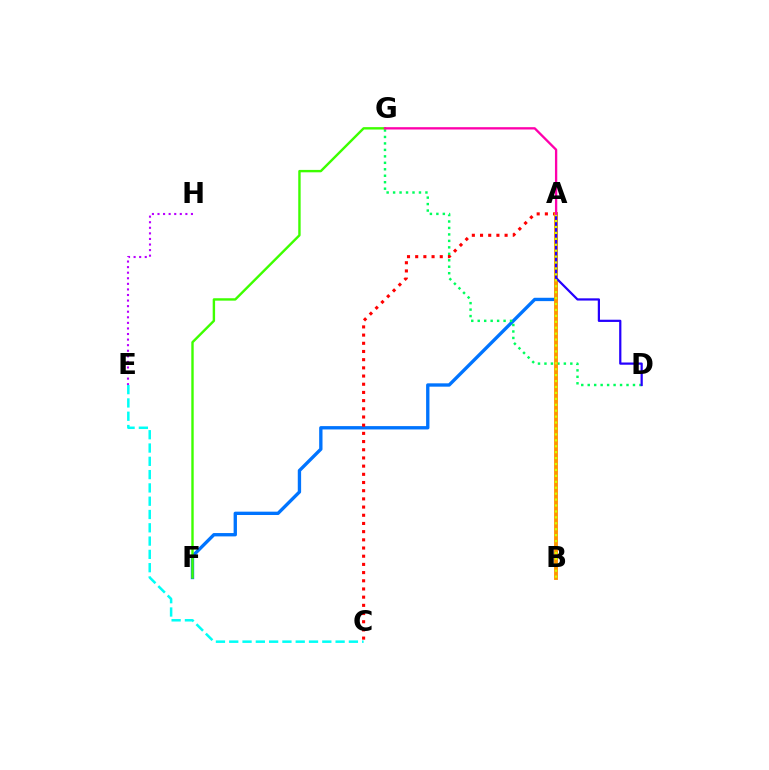{('A', 'F'): [{'color': '#0074ff', 'line_style': 'solid', 'thickness': 2.41}], ('A', 'C'): [{'color': '#ff0000', 'line_style': 'dotted', 'thickness': 2.22}], ('D', 'G'): [{'color': '#00ff5c', 'line_style': 'dotted', 'thickness': 1.76}], ('C', 'E'): [{'color': '#00fff6', 'line_style': 'dashed', 'thickness': 1.81}], ('A', 'B'): [{'color': '#ff9400', 'line_style': 'solid', 'thickness': 2.77}, {'color': '#d1ff00', 'line_style': 'dotted', 'thickness': 1.61}], ('F', 'G'): [{'color': '#3dff00', 'line_style': 'solid', 'thickness': 1.73}], ('A', 'D'): [{'color': '#2500ff', 'line_style': 'solid', 'thickness': 1.6}], ('E', 'H'): [{'color': '#b900ff', 'line_style': 'dotted', 'thickness': 1.51}], ('A', 'G'): [{'color': '#ff00ac', 'line_style': 'solid', 'thickness': 1.67}]}